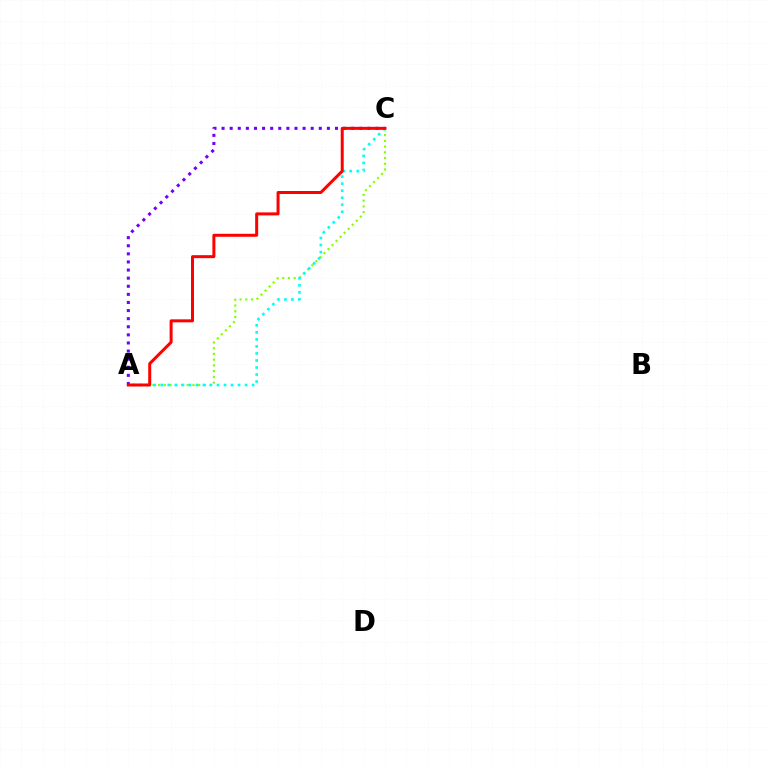{('A', 'C'): [{'color': '#7200ff', 'line_style': 'dotted', 'thickness': 2.2}, {'color': '#84ff00', 'line_style': 'dotted', 'thickness': 1.55}, {'color': '#00fff6', 'line_style': 'dotted', 'thickness': 1.91}, {'color': '#ff0000', 'line_style': 'solid', 'thickness': 2.16}]}